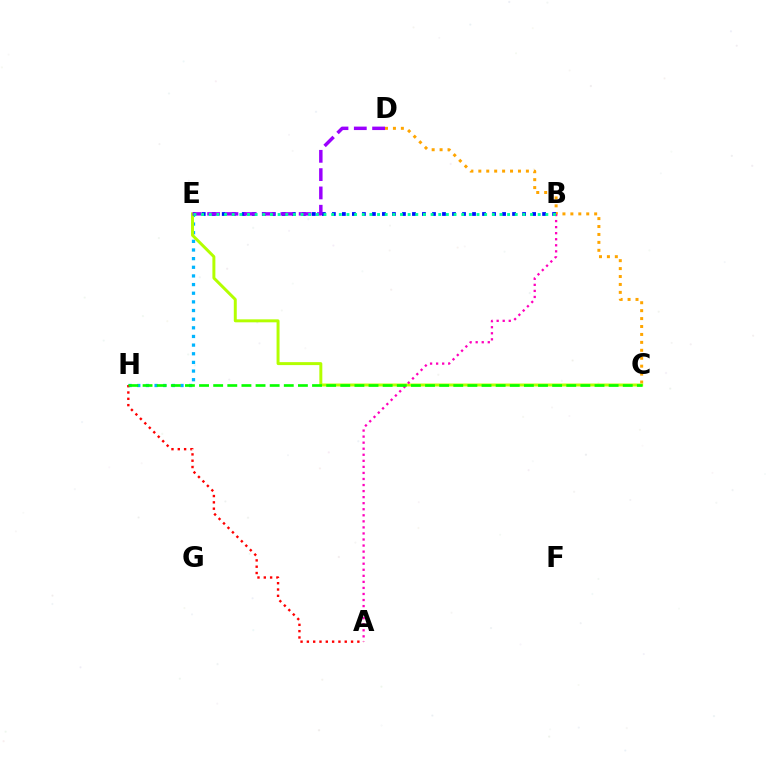{('C', 'D'): [{'color': '#ffa500', 'line_style': 'dotted', 'thickness': 2.15}], ('E', 'H'): [{'color': '#00b5ff', 'line_style': 'dotted', 'thickness': 2.35}], ('C', 'E'): [{'color': '#b3ff00', 'line_style': 'solid', 'thickness': 2.14}], ('A', 'B'): [{'color': '#ff00bd', 'line_style': 'dotted', 'thickness': 1.64}], ('A', 'H'): [{'color': '#ff0000', 'line_style': 'dotted', 'thickness': 1.72}], ('B', 'E'): [{'color': '#0010ff', 'line_style': 'dotted', 'thickness': 2.72}, {'color': '#00ff9d', 'line_style': 'dotted', 'thickness': 2.08}], ('D', 'E'): [{'color': '#9b00ff', 'line_style': 'dashed', 'thickness': 2.49}], ('C', 'H'): [{'color': '#08ff00', 'line_style': 'dashed', 'thickness': 1.92}]}